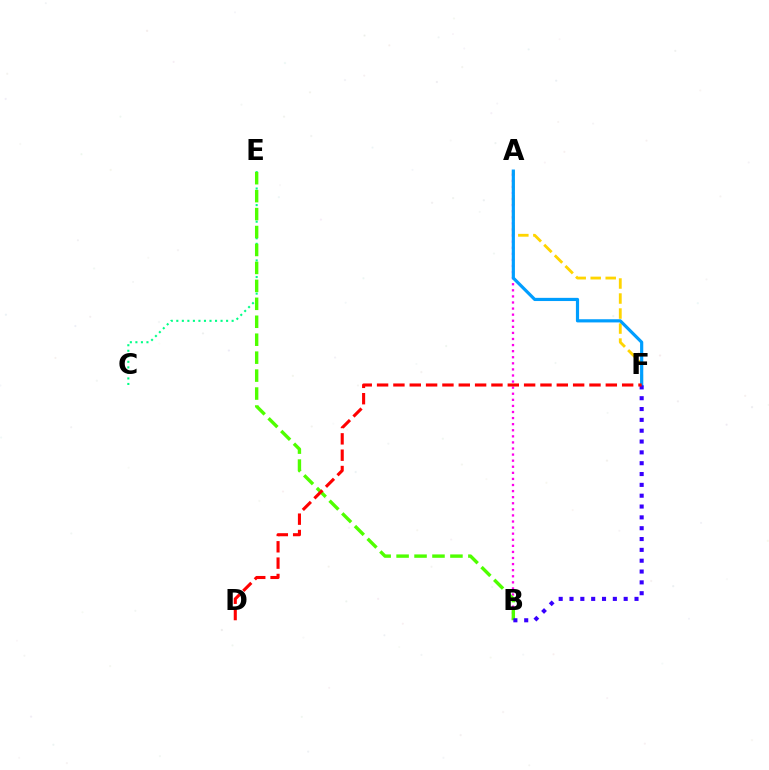{('A', 'B'): [{'color': '#ff00ed', 'line_style': 'dotted', 'thickness': 1.65}], ('C', 'E'): [{'color': '#00ff86', 'line_style': 'dotted', 'thickness': 1.5}], ('B', 'E'): [{'color': '#4fff00', 'line_style': 'dashed', 'thickness': 2.44}], ('A', 'F'): [{'color': '#ffd500', 'line_style': 'dashed', 'thickness': 2.04}, {'color': '#009eff', 'line_style': 'solid', 'thickness': 2.29}], ('B', 'F'): [{'color': '#3700ff', 'line_style': 'dotted', 'thickness': 2.94}], ('D', 'F'): [{'color': '#ff0000', 'line_style': 'dashed', 'thickness': 2.22}]}